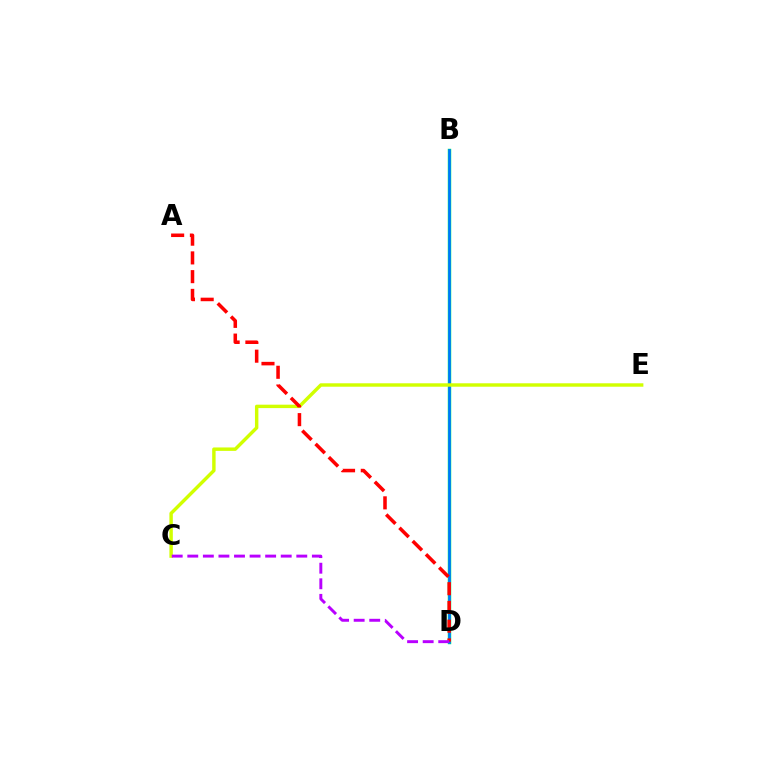{('B', 'D'): [{'color': '#00ff5c', 'line_style': 'solid', 'thickness': 2.49}, {'color': '#0074ff', 'line_style': 'solid', 'thickness': 1.91}], ('C', 'E'): [{'color': '#d1ff00', 'line_style': 'solid', 'thickness': 2.47}], ('A', 'D'): [{'color': '#ff0000', 'line_style': 'dashed', 'thickness': 2.55}], ('C', 'D'): [{'color': '#b900ff', 'line_style': 'dashed', 'thickness': 2.12}]}